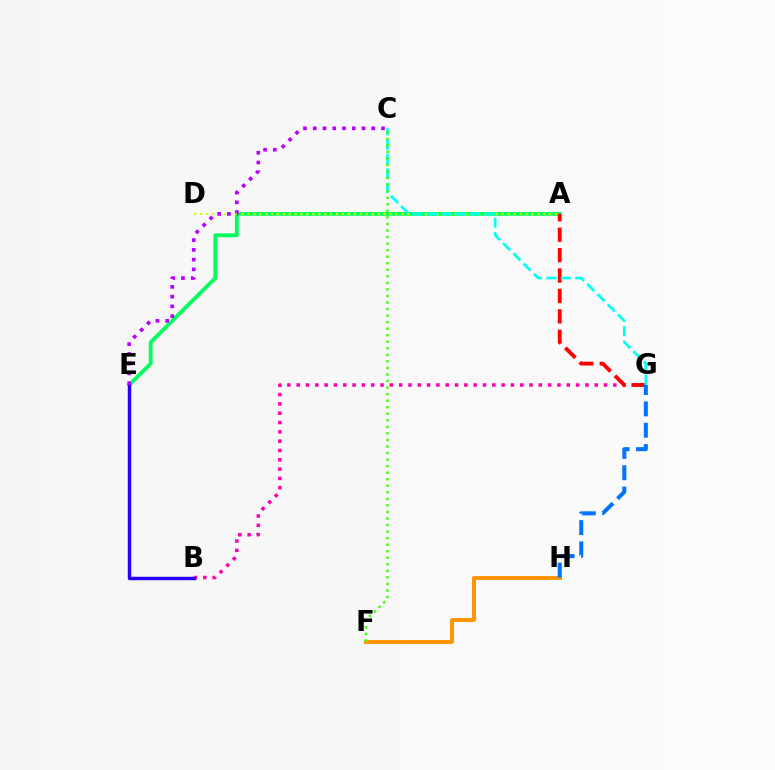{('B', 'G'): [{'color': '#ff00ac', 'line_style': 'dotted', 'thickness': 2.53}], ('A', 'E'): [{'color': '#00ff5c', 'line_style': 'solid', 'thickness': 2.75}], ('B', 'E'): [{'color': '#2500ff', 'line_style': 'solid', 'thickness': 2.45}], ('A', 'D'): [{'color': '#d1ff00', 'line_style': 'dotted', 'thickness': 1.61}], ('A', 'G'): [{'color': '#ff0000', 'line_style': 'dashed', 'thickness': 2.77}], ('C', 'E'): [{'color': '#b900ff', 'line_style': 'dotted', 'thickness': 2.65}], ('C', 'G'): [{'color': '#00fff6', 'line_style': 'dashed', 'thickness': 1.96}], ('F', 'H'): [{'color': '#ff9400', 'line_style': 'solid', 'thickness': 2.81}], ('G', 'H'): [{'color': '#0074ff', 'line_style': 'dashed', 'thickness': 2.9}], ('C', 'F'): [{'color': '#3dff00', 'line_style': 'dotted', 'thickness': 1.78}]}